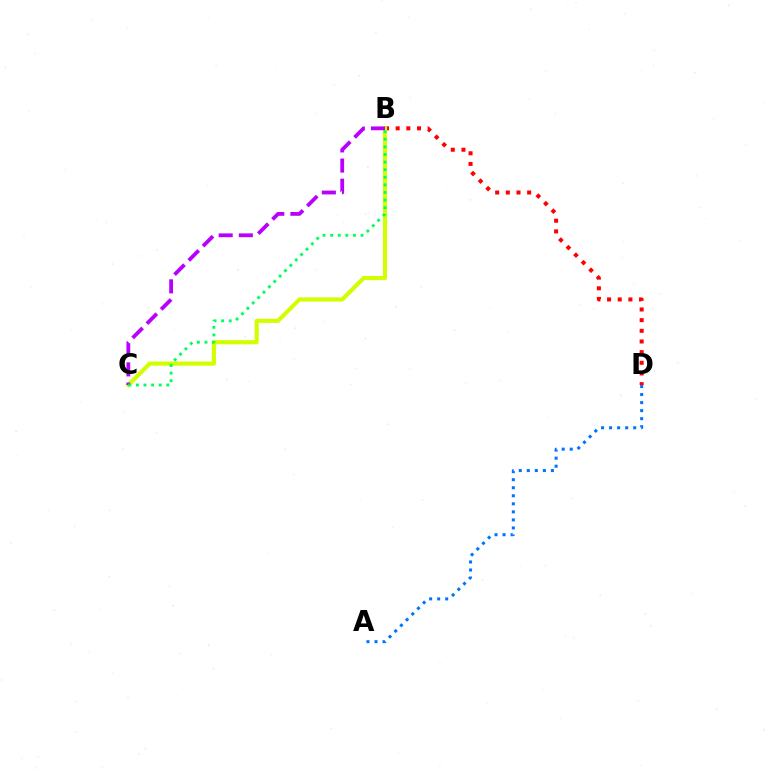{('B', 'D'): [{'color': '#ff0000', 'line_style': 'dotted', 'thickness': 2.9}], ('A', 'D'): [{'color': '#0074ff', 'line_style': 'dotted', 'thickness': 2.18}], ('B', 'C'): [{'color': '#d1ff00', 'line_style': 'solid', 'thickness': 2.98}, {'color': '#b900ff', 'line_style': 'dashed', 'thickness': 2.74}, {'color': '#00ff5c', 'line_style': 'dotted', 'thickness': 2.07}]}